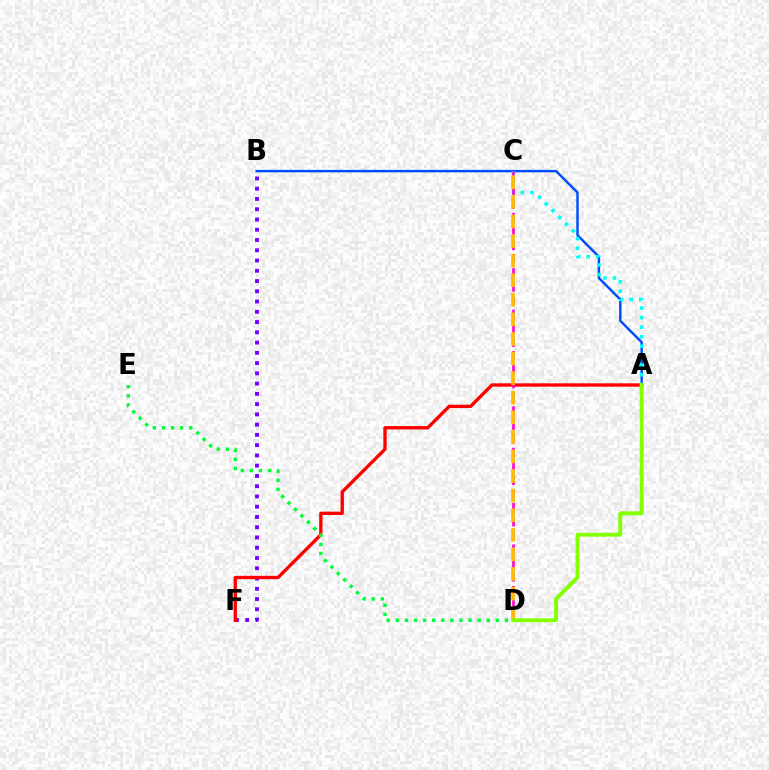{('B', 'F'): [{'color': '#7200ff', 'line_style': 'dotted', 'thickness': 2.79}], ('A', 'F'): [{'color': '#ff0000', 'line_style': 'solid', 'thickness': 2.41}], ('A', 'B'): [{'color': '#004bff', 'line_style': 'solid', 'thickness': 1.75}], ('A', 'C'): [{'color': '#00fff6', 'line_style': 'dotted', 'thickness': 2.59}], ('D', 'E'): [{'color': '#00ff39', 'line_style': 'dotted', 'thickness': 2.47}], ('C', 'D'): [{'color': '#ff00cf', 'line_style': 'dashed', 'thickness': 1.88}, {'color': '#ffbd00', 'line_style': 'dashed', 'thickness': 2.66}], ('A', 'D'): [{'color': '#84ff00', 'line_style': 'solid', 'thickness': 2.81}]}